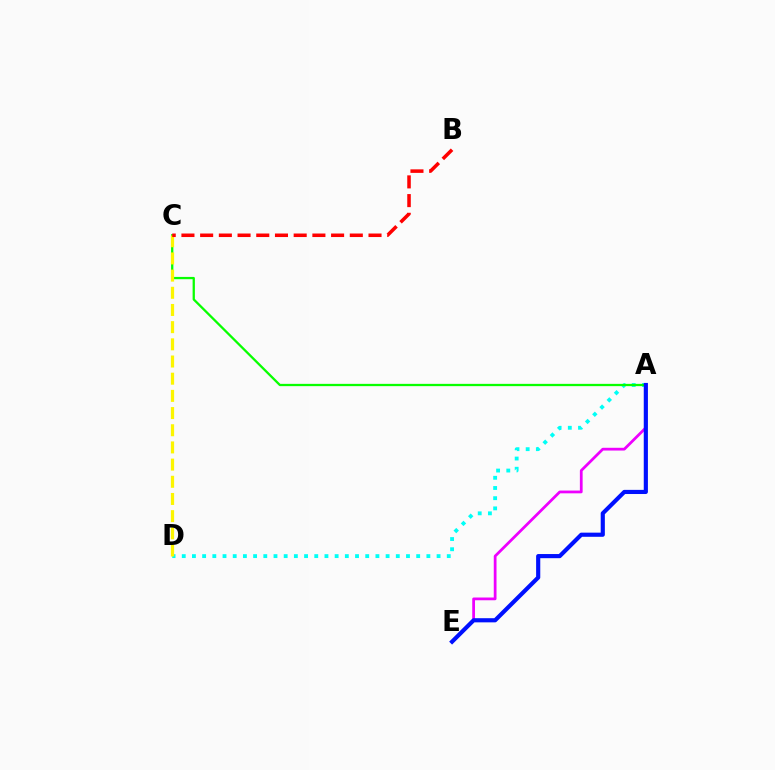{('A', 'D'): [{'color': '#00fff6', 'line_style': 'dotted', 'thickness': 2.77}], ('A', 'E'): [{'color': '#ee00ff', 'line_style': 'solid', 'thickness': 1.98}, {'color': '#0010ff', 'line_style': 'solid', 'thickness': 2.99}], ('A', 'C'): [{'color': '#08ff00', 'line_style': 'solid', 'thickness': 1.64}], ('C', 'D'): [{'color': '#fcf500', 'line_style': 'dashed', 'thickness': 2.33}], ('B', 'C'): [{'color': '#ff0000', 'line_style': 'dashed', 'thickness': 2.54}]}